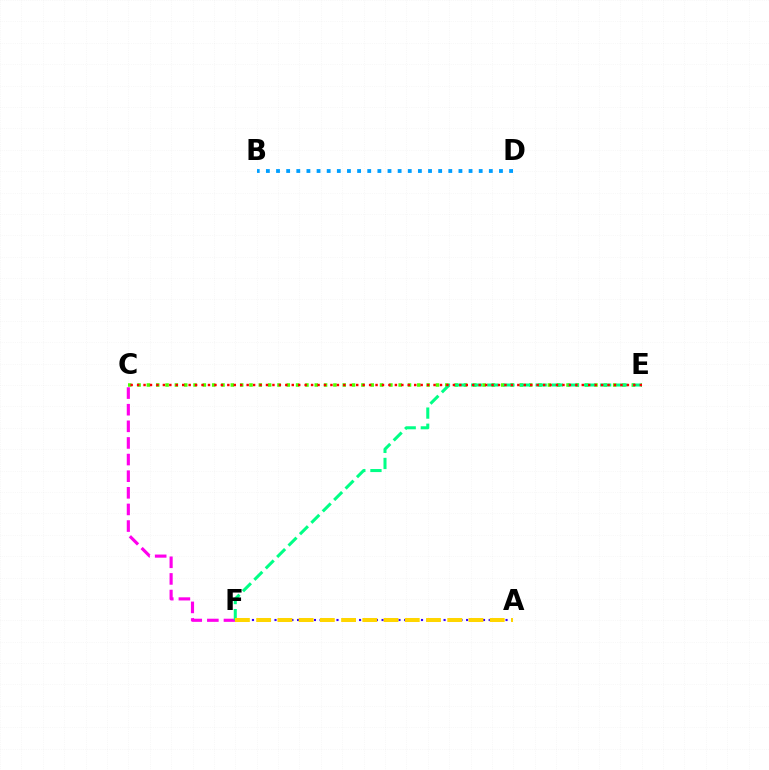{('C', 'F'): [{'color': '#ff00ed', 'line_style': 'dashed', 'thickness': 2.26}], ('C', 'E'): [{'color': '#4fff00', 'line_style': 'dotted', 'thickness': 2.53}, {'color': '#ff0000', 'line_style': 'dotted', 'thickness': 1.75}], ('E', 'F'): [{'color': '#00ff86', 'line_style': 'dashed', 'thickness': 2.19}], ('B', 'D'): [{'color': '#009eff', 'line_style': 'dotted', 'thickness': 2.75}], ('A', 'F'): [{'color': '#3700ff', 'line_style': 'dotted', 'thickness': 1.53}, {'color': '#ffd500', 'line_style': 'dashed', 'thickness': 2.88}]}